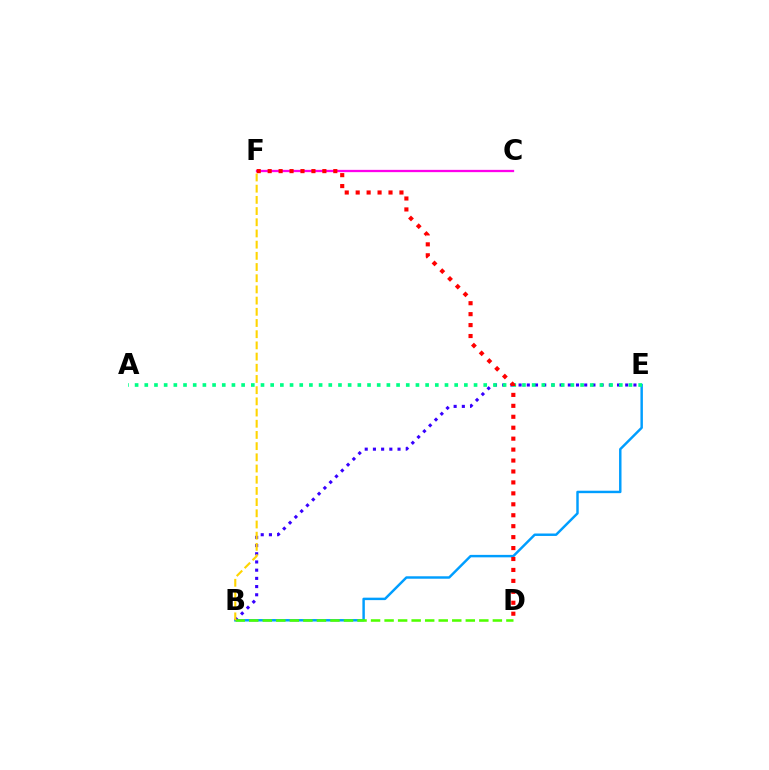{('B', 'E'): [{'color': '#009eff', 'line_style': 'solid', 'thickness': 1.77}, {'color': '#3700ff', 'line_style': 'dotted', 'thickness': 2.23}], ('C', 'F'): [{'color': '#ff00ed', 'line_style': 'solid', 'thickness': 1.65}], ('B', 'D'): [{'color': '#4fff00', 'line_style': 'dashed', 'thickness': 1.84}], ('B', 'F'): [{'color': '#ffd500', 'line_style': 'dashed', 'thickness': 1.52}], ('A', 'E'): [{'color': '#00ff86', 'line_style': 'dotted', 'thickness': 2.63}], ('D', 'F'): [{'color': '#ff0000', 'line_style': 'dotted', 'thickness': 2.97}]}